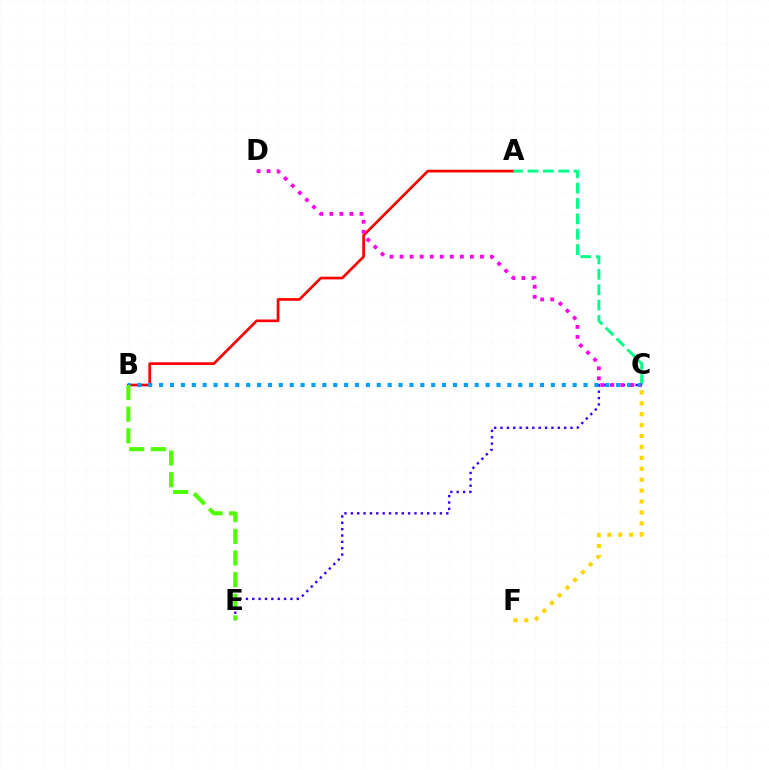{('C', 'E'): [{'color': '#3700ff', 'line_style': 'dotted', 'thickness': 1.73}], ('A', 'B'): [{'color': '#ff0000', 'line_style': 'solid', 'thickness': 1.93}], ('A', 'C'): [{'color': '#00ff86', 'line_style': 'dashed', 'thickness': 2.09}], ('B', 'C'): [{'color': '#009eff', 'line_style': 'dotted', 'thickness': 2.96}], ('B', 'E'): [{'color': '#4fff00', 'line_style': 'dashed', 'thickness': 2.94}], ('C', 'F'): [{'color': '#ffd500', 'line_style': 'dotted', 'thickness': 2.97}], ('C', 'D'): [{'color': '#ff00ed', 'line_style': 'dotted', 'thickness': 2.73}]}